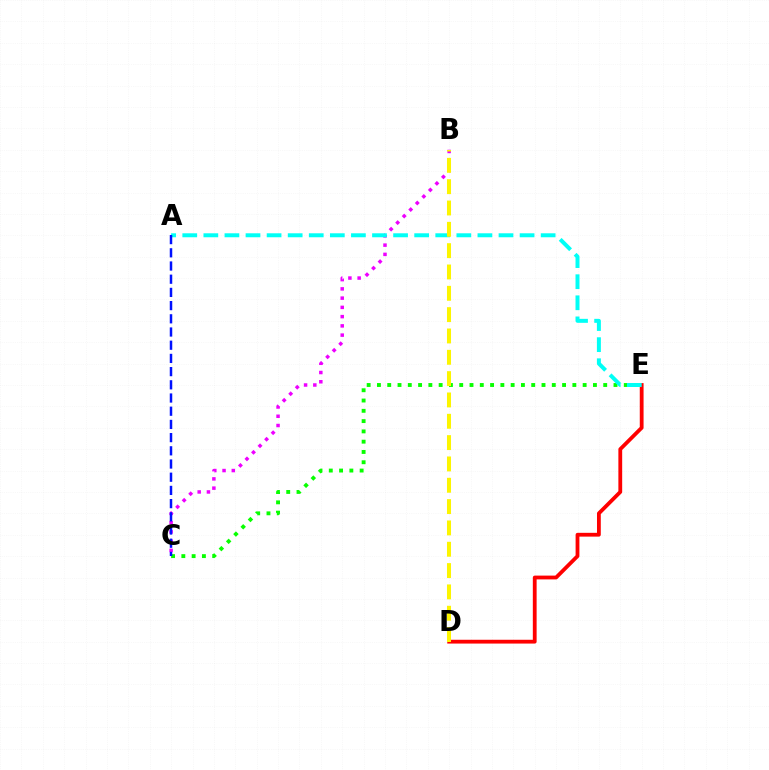{('D', 'E'): [{'color': '#ff0000', 'line_style': 'solid', 'thickness': 2.74}], ('C', 'E'): [{'color': '#08ff00', 'line_style': 'dotted', 'thickness': 2.79}], ('B', 'C'): [{'color': '#ee00ff', 'line_style': 'dotted', 'thickness': 2.51}], ('A', 'E'): [{'color': '#00fff6', 'line_style': 'dashed', 'thickness': 2.86}], ('B', 'D'): [{'color': '#fcf500', 'line_style': 'dashed', 'thickness': 2.9}], ('A', 'C'): [{'color': '#0010ff', 'line_style': 'dashed', 'thickness': 1.79}]}